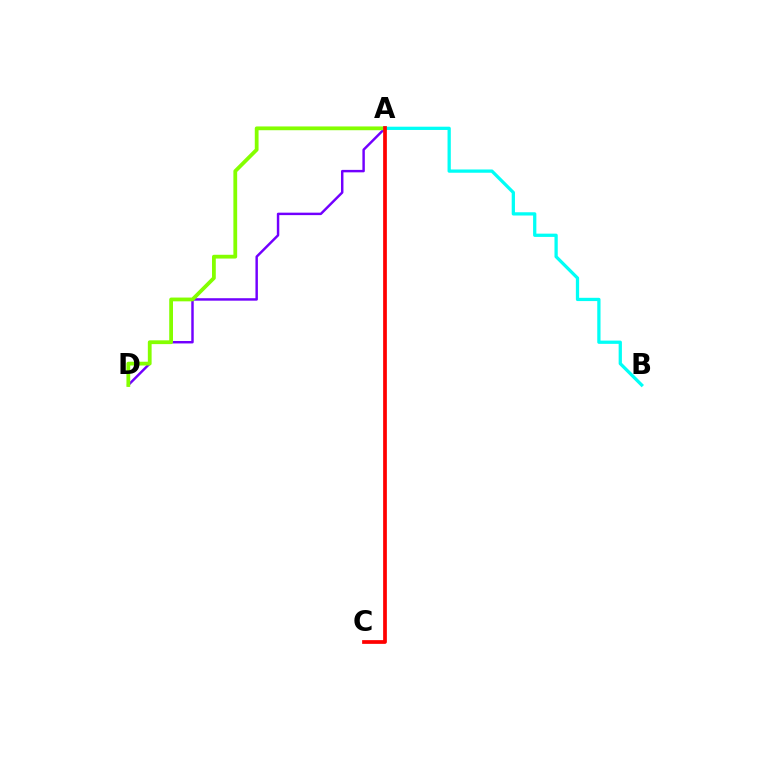{('A', 'D'): [{'color': '#7200ff', 'line_style': 'solid', 'thickness': 1.77}, {'color': '#84ff00', 'line_style': 'solid', 'thickness': 2.72}], ('A', 'B'): [{'color': '#00fff6', 'line_style': 'solid', 'thickness': 2.35}], ('A', 'C'): [{'color': '#ff0000', 'line_style': 'solid', 'thickness': 2.68}]}